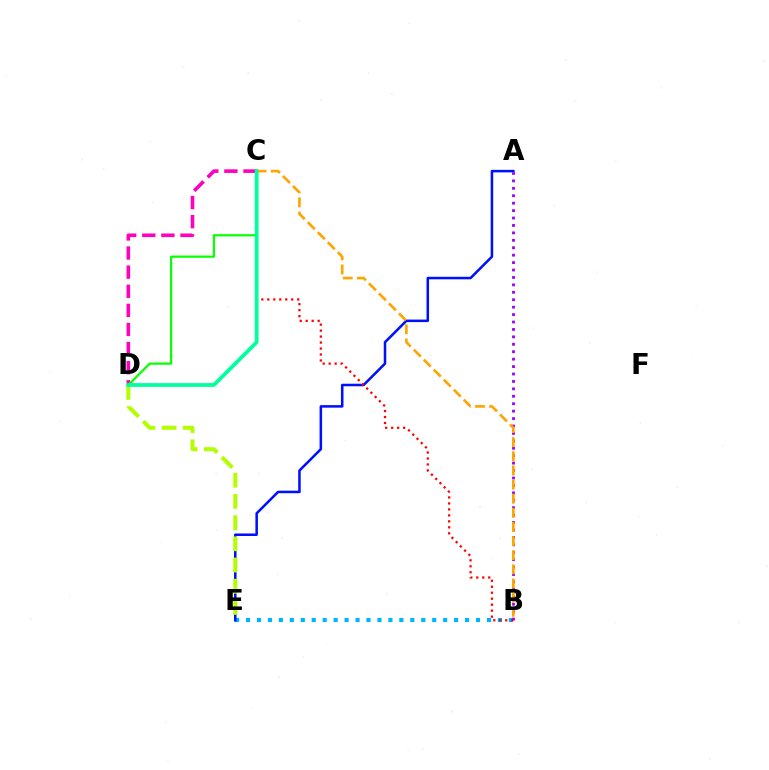{('B', 'E'): [{'color': '#00b5ff', 'line_style': 'dotted', 'thickness': 2.98}], ('A', 'E'): [{'color': '#0010ff', 'line_style': 'solid', 'thickness': 1.82}], ('A', 'B'): [{'color': '#9b00ff', 'line_style': 'dotted', 'thickness': 2.02}], ('B', 'C'): [{'color': '#ff0000', 'line_style': 'dotted', 'thickness': 1.62}, {'color': '#ffa500', 'line_style': 'dashed', 'thickness': 1.92}], ('C', 'D'): [{'color': '#ff00bd', 'line_style': 'dashed', 'thickness': 2.6}, {'color': '#08ff00', 'line_style': 'solid', 'thickness': 1.59}, {'color': '#00ff9d', 'line_style': 'solid', 'thickness': 2.72}], ('D', 'E'): [{'color': '#b3ff00', 'line_style': 'dashed', 'thickness': 2.88}]}